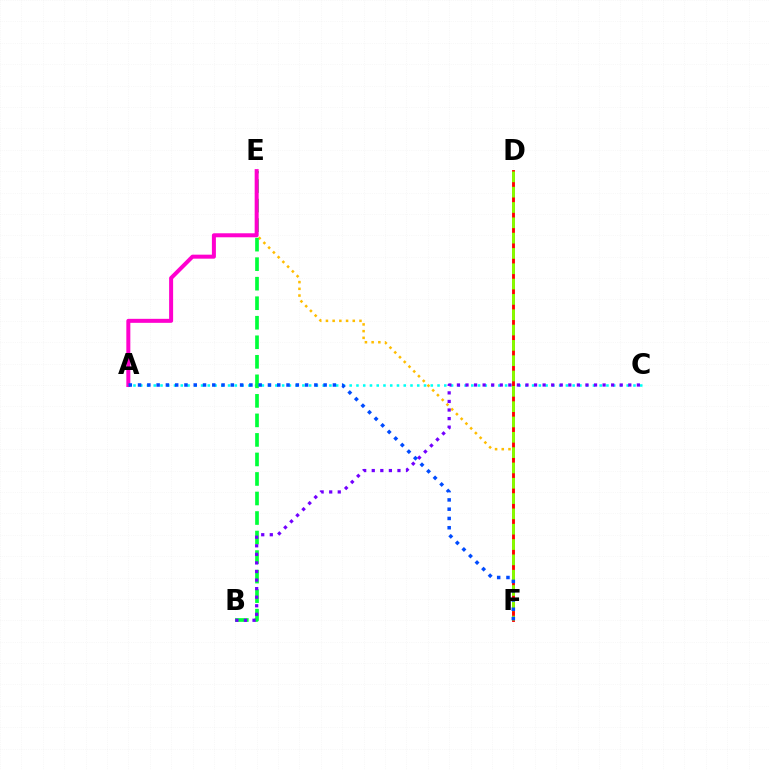{('E', 'F'): [{'color': '#ffbd00', 'line_style': 'dotted', 'thickness': 1.82}], ('A', 'C'): [{'color': '#00fff6', 'line_style': 'dotted', 'thickness': 1.84}], ('D', 'F'): [{'color': '#ff0000', 'line_style': 'solid', 'thickness': 2.07}, {'color': '#84ff00', 'line_style': 'dashed', 'thickness': 2.08}], ('B', 'E'): [{'color': '#00ff39', 'line_style': 'dashed', 'thickness': 2.65}], ('A', 'E'): [{'color': '#ff00cf', 'line_style': 'solid', 'thickness': 2.88}], ('B', 'C'): [{'color': '#7200ff', 'line_style': 'dotted', 'thickness': 2.33}], ('A', 'F'): [{'color': '#004bff', 'line_style': 'dotted', 'thickness': 2.52}]}